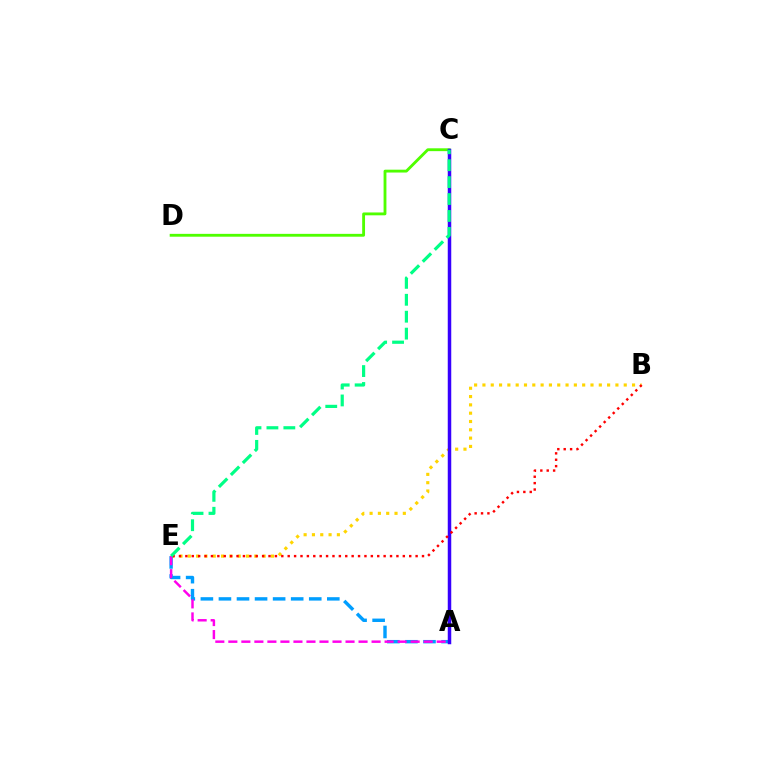{('B', 'E'): [{'color': '#ffd500', 'line_style': 'dotted', 'thickness': 2.26}, {'color': '#ff0000', 'line_style': 'dotted', 'thickness': 1.74}], ('A', 'E'): [{'color': '#009eff', 'line_style': 'dashed', 'thickness': 2.45}, {'color': '#ff00ed', 'line_style': 'dashed', 'thickness': 1.77}], ('C', 'D'): [{'color': '#4fff00', 'line_style': 'solid', 'thickness': 2.05}], ('A', 'C'): [{'color': '#3700ff', 'line_style': 'solid', 'thickness': 2.51}], ('C', 'E'): [{'color': '#00ff86', 'line_style': 'dashed', 'thickness': 2.3}]}